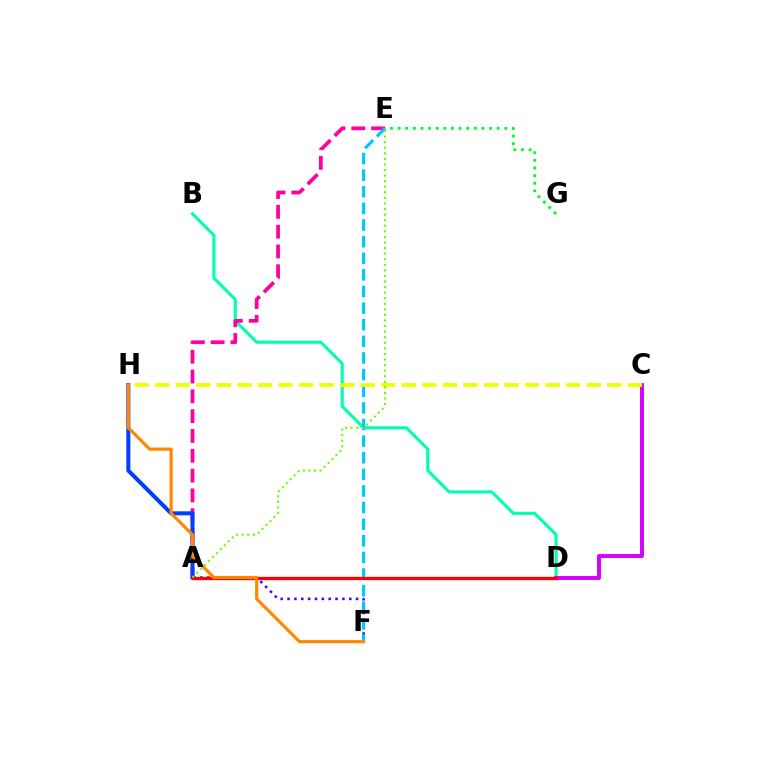{('B', 'D'): [{'color': '#00ffaf', 'line_style': 'solid', 'thickness': 2.22}], ('A', 'F'): [{'color': '#4f00ff', 'line_style': 'dotted', 'thickness': 1.86}], ('A', 'E'): [{'color': '#ff00a0', 'line_style': 'dashed', 'thickness': 2.69}, {'color': '#66ff00', 'line_style': 'dotted', 'thickness': 1.51}], ('E', 'G'): [{'color': '#00ff27', 'line_style': 'dotted', 'thickness': 2.07}], ('E', 'F'): [{'color': '#00c7ff', 'line_style': 'dashed', 'thickness': 2.26}], ('C', 'D'): [{'color': '#d600ff', 'line_style': 'solid', 'thickness': 2.84}], ('A', 'H'): [{'color': '#003fff', 'line_style': 'solid', 'thickness': 2.9}], ('A', 'D'): [{'color': '#ff0000', 'line_style': 'solid', 'thickness': 2.37}], ('C', 'H'): [{'color': '#eeff00', 'line_style': 'dashed', 'thickness': 2.79}], ('F', 'H'): [{'color': '#ff8800', 'line_style': 'solid', 'thickness': 2.28}]}